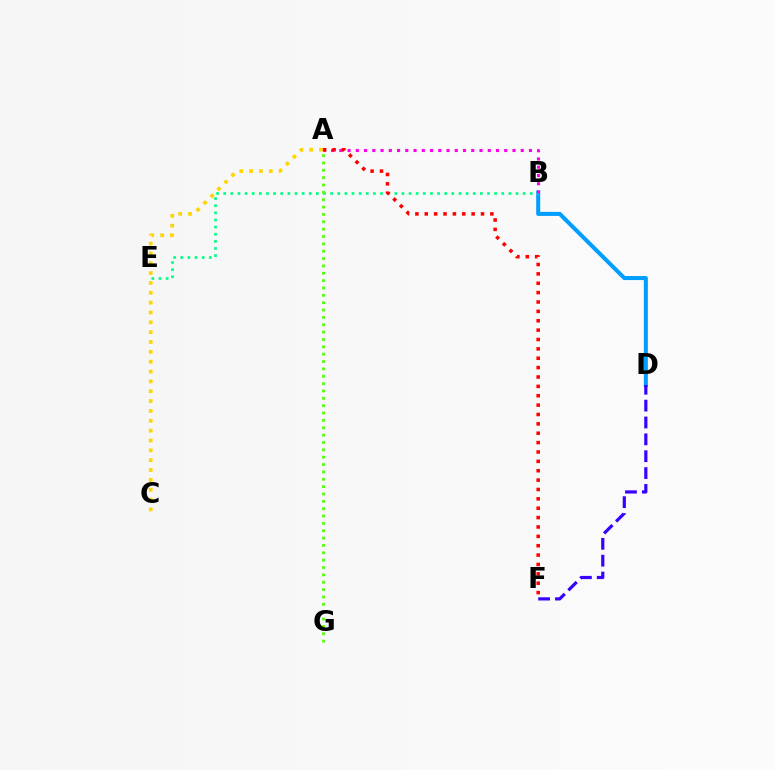{('A', 'C'): [{'color': '#ffd500', 'line_style': 'dotted', 'thickness': 2.68}], ('B', 'D'): [{'color': '#009eff', 'line_style': 'solid', 'thickness': 2.9}], ('B', 'E'): [{'color': '#00ff86', 'line_style': 'dotted', 'thickness': 1.94}], ('A', 'B'): [{'color': '#ff00ed', 'line_style': 'dotted', 'thickness': 2.24}], ('D', 'F'): [{'color': '#3700ff', 'line_style': 'dashed', 'thickness': 2.29}], ('A', 'F'): [{'color': '#ff0000', 'line_style': 'dotted', 'thickness': 2.55}], ('A', 'G'): [{'color': '#4fff00', 'line_style': 'dotted', 'thickness': 2.0}]}